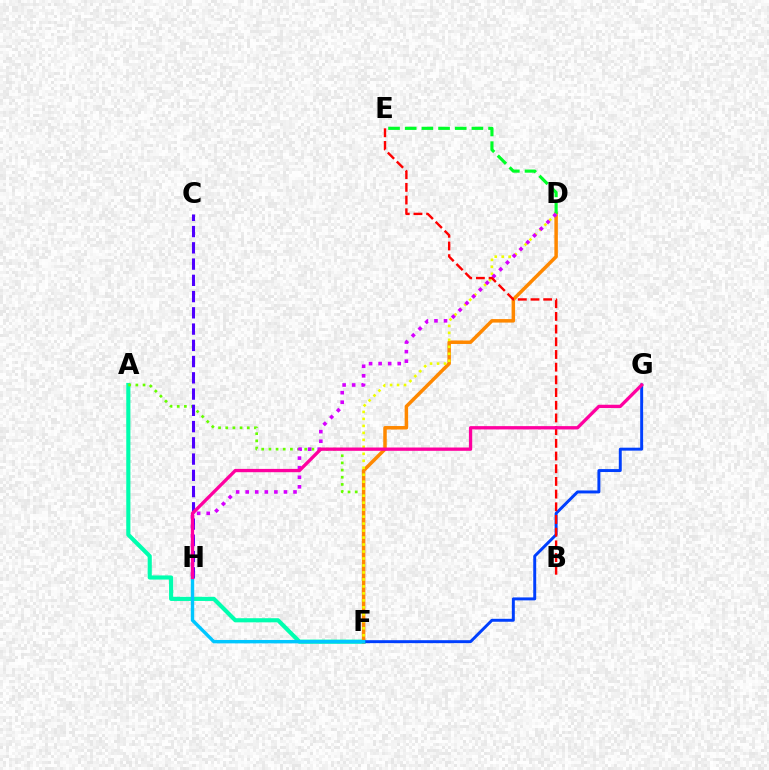{('A', 'F'): [{'color': '#00ffaf', 'line_style': 'solid', 'thickness': 2.98}, {'color': '#66ff00', 'line_style': 'dotted', 'thickness': 1.95}], ('D', 'F'): [{'color': '#ff8800', 'line_style': 'solid', 'thickness': 2.52}, {'color': '#eeff00', 'line_style': 'dotted', 'thickness': 1.9}], ('D', 'E'): [{'color': '#00ff27', 'line_style': 'dashed', 'thickness': 2.27}], ('F', 'G'): [{'color': '#003fff', 'line_style': 'solid', 'thickness': 2.12}], ('C', 'H'): [{'color': '#4f00ff', 'line_style': 'dashed', 'thickness': 2.21}], ('D', 'H'): [{'color': '#d600ff', 'line_style': 'dotted', 'thickness': 2.6}], ('F', 'H'): [{'color': '#00c7ff', 'line_style': 'solid', 'thickness': 2.45}], ('B', 'E'): [{'color': '#ff0000', 'line_style': 'dashed', 'thickness': 1.72}], ('G', 'H'): [{'color': '#ff00a0', 'line_style': 'solid', 'thickness': 2.38}]}